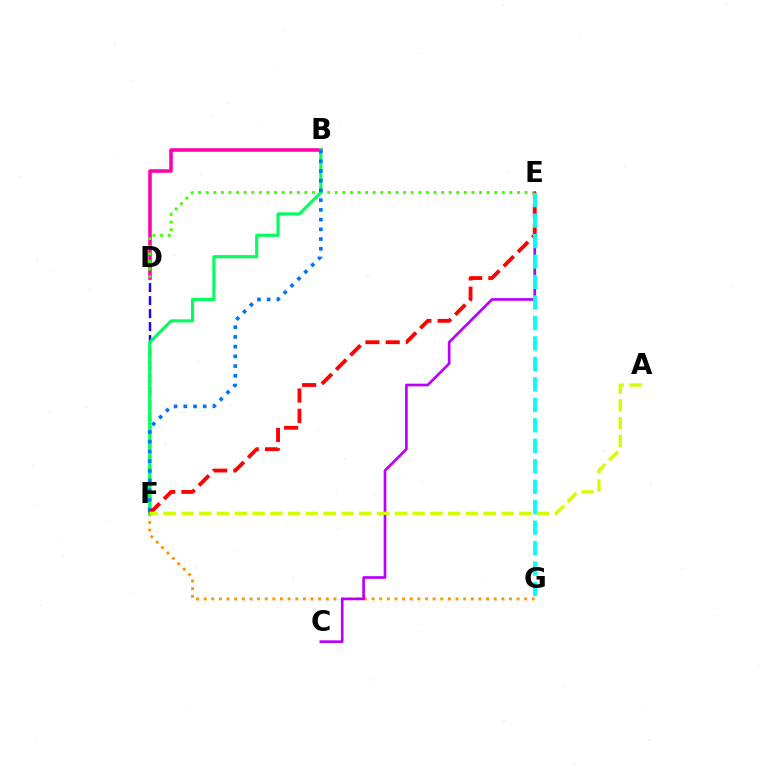{('D', 'F'): [{'color': '#2500ff', 'line_style': 'dashed', 'thickness': 1.76}], ('B', 'D'): [{'color': '#ff00ac', 'line_style': 'solid', 'thickness': 2.56}], ('F', 'G'): [{'color': '#ff9400', 'line_style': 'dotted', 'thickness': 2.07}], ('C', 'E'): [{'color': '#b900ff', 'line_style': 'solid', 'thickness': 1.93}], ('D', 'E'): [{'color': '#3dff00', 'line_style': 'dotted', 'thickness': 2.06}], ('B', 'F'): [{'color': '#00ff5c', 'line_style': 'solid', 'thickness': 2.23}, {'color': '#0074ff', 'line_style': 'dotted', 'thickness': 2.64}], ('E', 'F'): [{'color': '#ff0000', 'line_style': 'dashed', 'thickness': 2.75}], ('E', 'G'): [{'color': '#00fff6', 'line_style': 'dashed', 'thickness': 2.78}], ('A', 'F'): [{'color': '#d1ff00', 'line_style': 'dashed', 'thickness': 2.42}]}